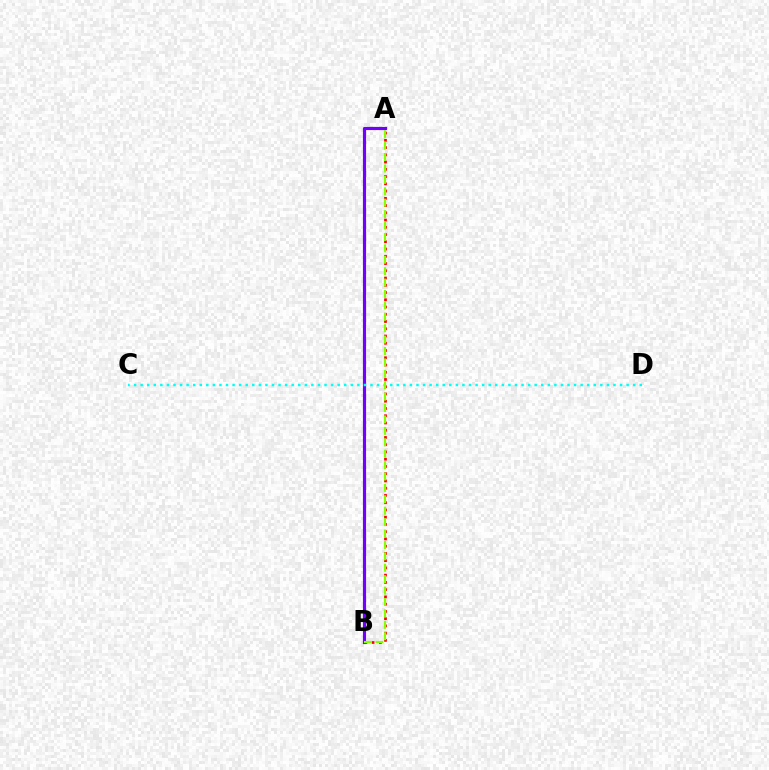{('A', 'B'): [{'color': '#7200ff', 'line_style': 'solid', 'thickness': 2.27}, {'color': '#ff0000', 'line_style': 'dotted', 'thickness': 1.97}, {'color': '#84ff00', 'line_style': 'dashed', 'thickness': 1.55}], ('C', 'D'): [{'color': '#00fff6', 'line_style': 'dotted', 'thickness': 1.78}]}